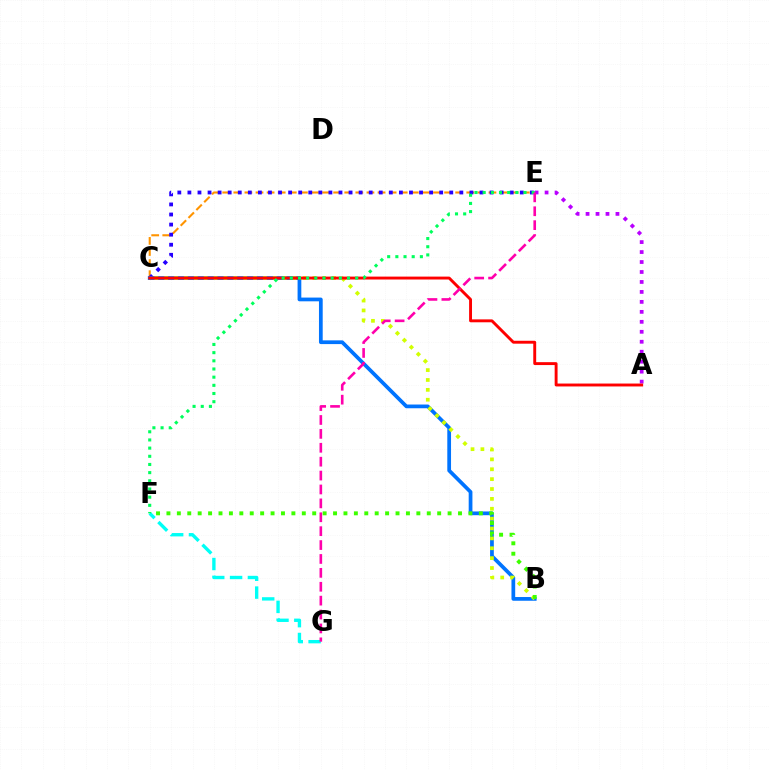{('C', 'E'): [{'color': '#ff9400', 'line_style': 'dashed', 'thickness': 1.51}, {'color': '#2500ff', 'line_style': 'dotted', 'thickness': 2.74}], ('F', 'G'): [{'color': '#00fff6', 'line_style': 'dashed', 'thickness': 2.42}], ('A', 'E'): [{'color': '#b900ff', 'line_style': 'dotted', 'thickness': 2.71}], ('B', 'C'): [{'color': '#0074ff', 'line_style': 'solid', 'thickness': 2.69}, {'color': '#d1ff00', 'line_style': 'dotted', 'thickness': 2.68}], ('A', 'C'): [{'color': '#ff0000', 'line_style': 'solid', 'thickness': 2.09}], ('E', 'F'): [{'color': '#00ff5c', 'line_style': 'dotted', 'thickness': 2.22}], ('B', 'F'): [{'color': '#3dff00', 'line_style': 'dotted', 'thickness': 2.83}], ('E', 'G'): [{'color': '#ff00ac', 'line_style': 'dashed', 'thickness': 1.89}]}